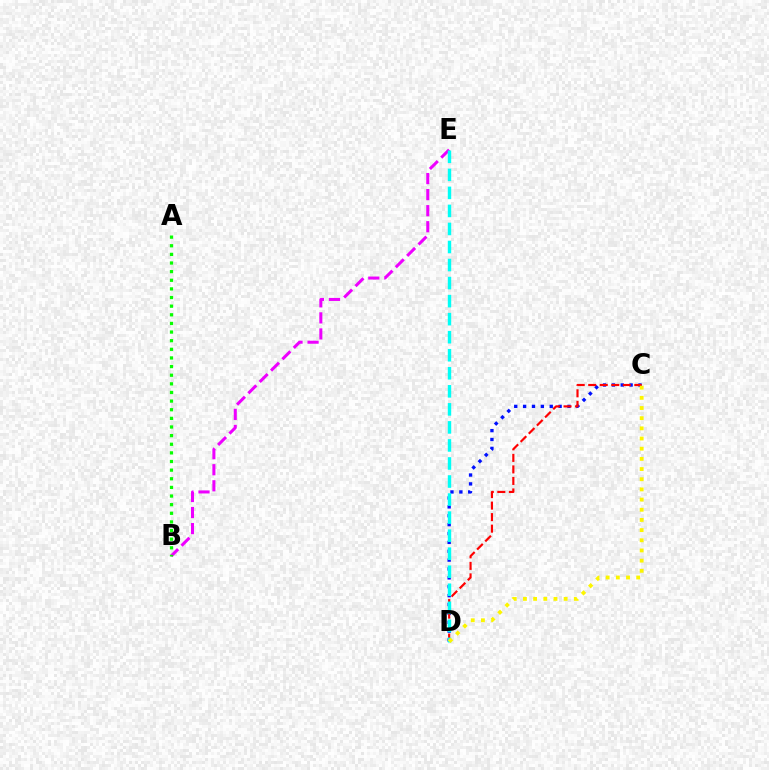{('B', 'E'): [{'color': '#ee00ff', 'line_style': 'dashed', 'thickness': 2.18}], ('C', 'D'): [{'color': '#0010ff', 'line_style': 'dotted', 'thickness': 2.41}, {'color': '#ff0000', 'line_style': 'dashed', 'thickness': 1.56}, {'color': '#fcf500', 'line_style': 'dotted', 'thickness': 2.76}], ('D', 'E'): [{'color': '#00fff6', 'line_style': 'dashed', 'thickness': 2.45}], ('A', 'B'): [{'color': '#08ff00', 'line_style': 'dotted', 'thickness': 2.34}]}